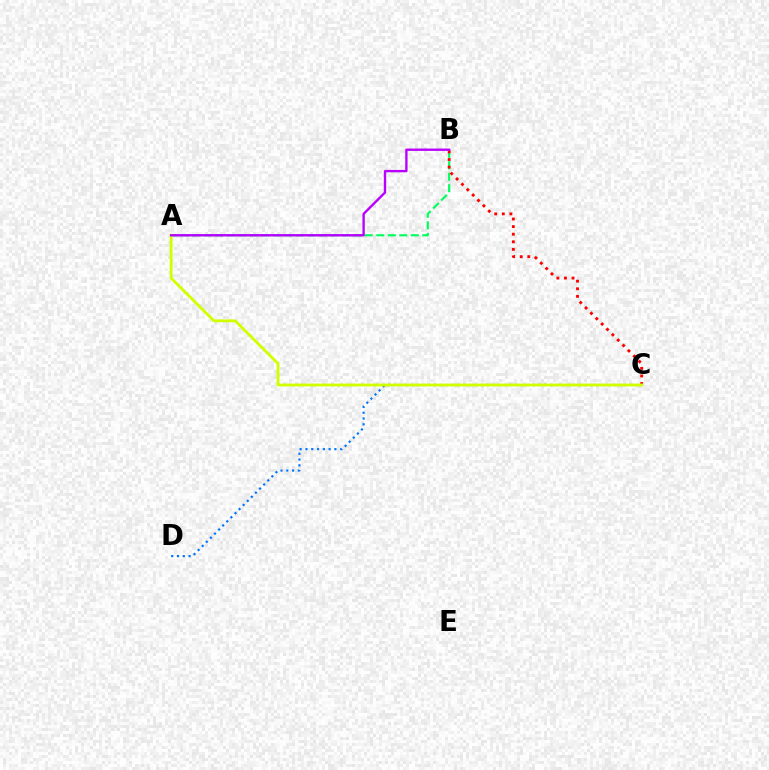{('A', 'B'): [{'color': '#00ff5c', 'line_style': 'dashed', 'thickness': 1.56}, {'color': '#b900ff', 'line_style': 'solid', 'thickness': 1.7}], ('C', 'D'): [{'color': '#0074ff', 'line_style': 'dotted', 'thickness': 1.57}], ('B', 'C'): [{'color': '#ff0000', 'line_style': 'dotted', 'thickness': 2.06}], ('A', 'C'): [{'color': '#d1ff00', 'line_style': 'solid', 'thickness': 2.05}]}